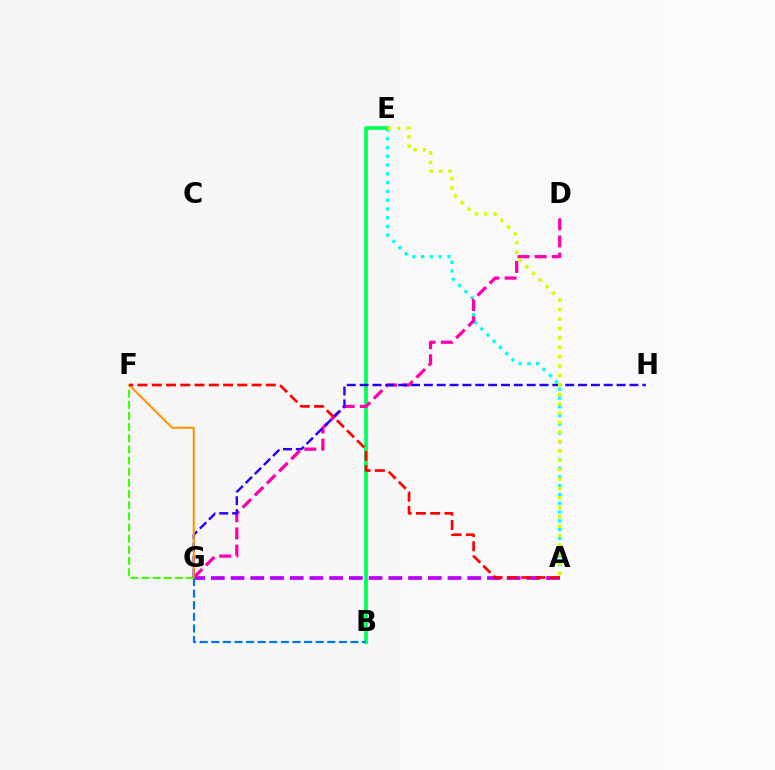{('A', 'G'): [{'color': '#b900ff', 'line_style': 'dashed', 'thickness': 2.68}], ('A', 'E'): [{'color': '#00fff6', 'line_style': 'dotted', 'thickness': 2.38}, {'color': '#d1ff00', 'line_style': 'dotted', 'thickness': 2.56}], ('B', 'E'): [{'color': '#00ff5c', 'line_style': 'solid', 'thickness': 2.7}], ('D', 'G'): [{'color': '#ff00ac', 'line_style': 'dashed', 'thickness': 2.33}], ('G', 'H'): [{'color': '#2500ff', 'line_style': 'dashed', 'thickness': 1.75}], ('F', 'G'): [{'color': '#3dff00', 'line_style': 'dashed', 'thickness': 1.52}, {'color': '#ff9400', 'line_style': 'solid', 'thickness': 1.5}], ('B', 'G'): [{'color': '#0074ff', 'line_style': 'dashed', 'thickness': 1.58}], ('A', 'F'): [{'color': '#ff0000', 'line_style': 'dashed', 'thickness': 1.94}]}